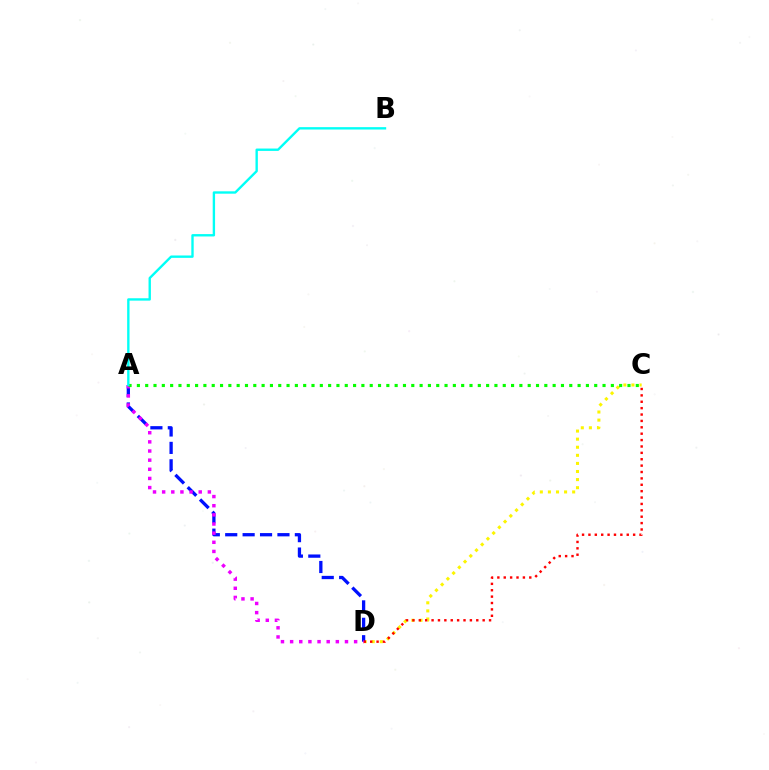{('C', 'D'): [{'color': '#fcf500', 'line_style': 'dotted', 'thickness': 2.2}, {'color': '#ff0000', 'line_style': 'dotted', 'thickness': 1.73}], ('A', 'D'): [{'color': '#0010ff', 'line_style': 'dashed', 'thickness': 2.37}, {'color': '#ee00ff', 'line_style': 'dotted', 'thickness': 2.48}], ('A', 'C'): [{'color': '#08ff00', 'line_style': 'dotted', 'thickness': 2.26}], ('A', 'B'): [{'color': '#00fff6', 'line_style': 'solid', 'thickness': 1.71}]}